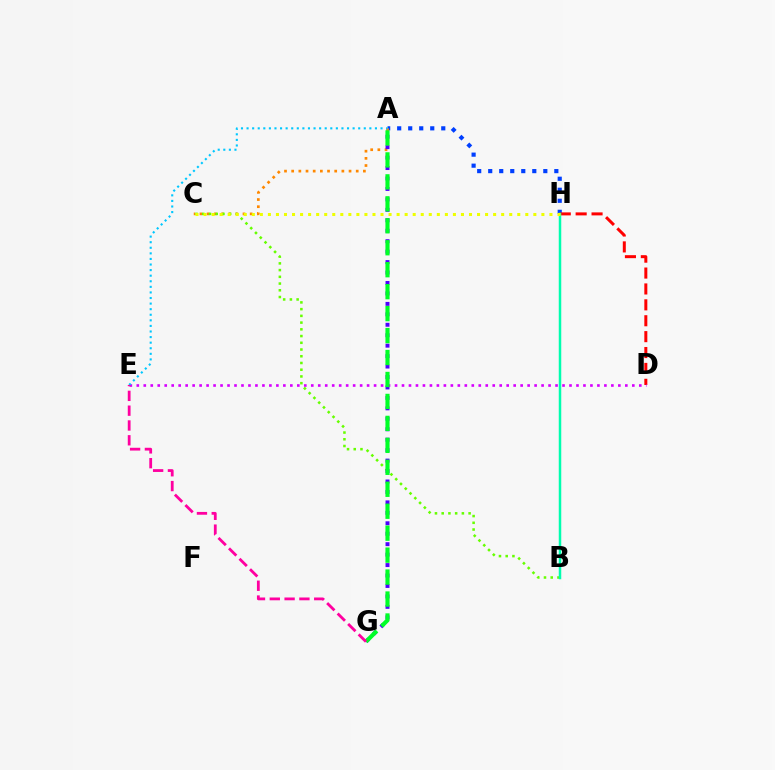{('A', 'H'): [{'color': '#003fff', 'line_style': 'dotted', 'thickness': 2.99}], ('A', 'C'): [{'color': '#ff8800', 'line_style': 'dotted', 'thickness': 1.95}], ('D', 'H'): [{'color': '#ff0000', 'line_style': 'dashed', 'thickness': 2.16}], ('B', 'C'): [{'color': '#66ff00', 'line_style': 'dotted', 'thickness': 1.83}], ('A', 'G'): [{'color': '#4f00ff', 'line_style': 'dotted', 'thickness': 2.84}, {'color': '#00ff27', 'line_style': 'dashed', 'thickness': 2.98}], ('B', 'H'): [{'color': '#00ffaf', 'line_style': 'solid', 'thickness': 1.79}], ('D', 'E'): [{'color': '#d600ff', 'line_style': 'dotted', 'thickness': 1.9}], ('A', 'E'): [{'color': '#00c7ff', 'line_style': 'dotted', 'thickness': 1.52}], ('C', 'H'): [{'color': '#eeff00', 'line_style': 'dotted', 'thickness': 2.19}], ('E', 'G'): [{'color': '#ff00a0', 'line_style': 'dashed', 'thickness': 2.01}]}